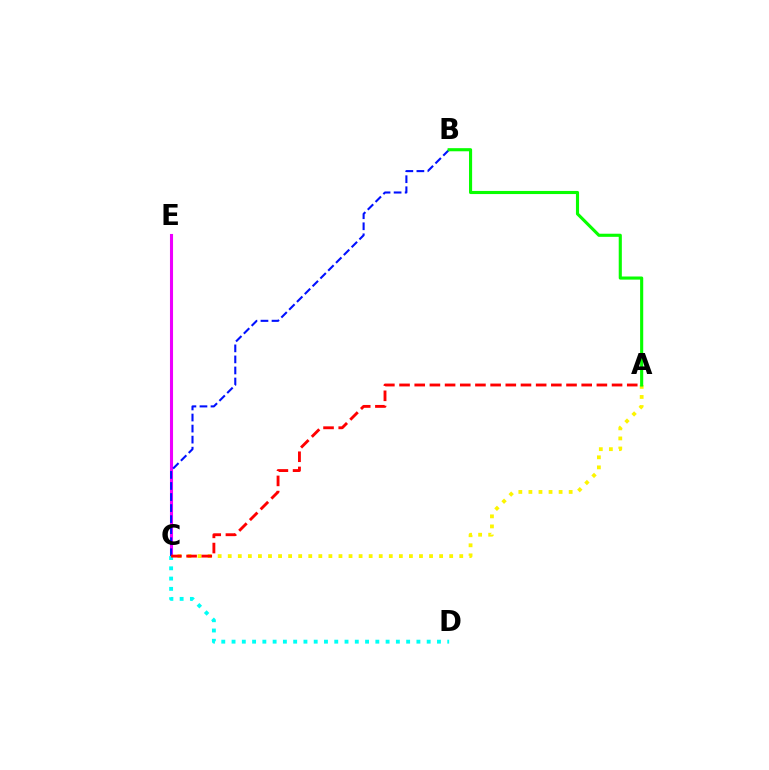{('C', 'E'): [{'color': '#ee00ff', 'line_style': 'solid', 'thickness': 2.21}], ('B', 'C'): [{'color': '#0010ff', 'line_style': 'dashed', 'thickness': 1.5}], ('A', 'C'): [{'color': '#fcf500', 'line_style': 'dotted', 'thickness': 2.73}, {'color': '#ff0000', 'line_style': 'dashed', 'thickness': 2.06}], ('A', 'B'): [{'color': '#08ff00', 'line_style': 'solid', 'thickness': 2.24}], ('C', 'D'): [{'color': '#00fff6', 'line_style': 'dotted', 'thickness': 2.79}]}